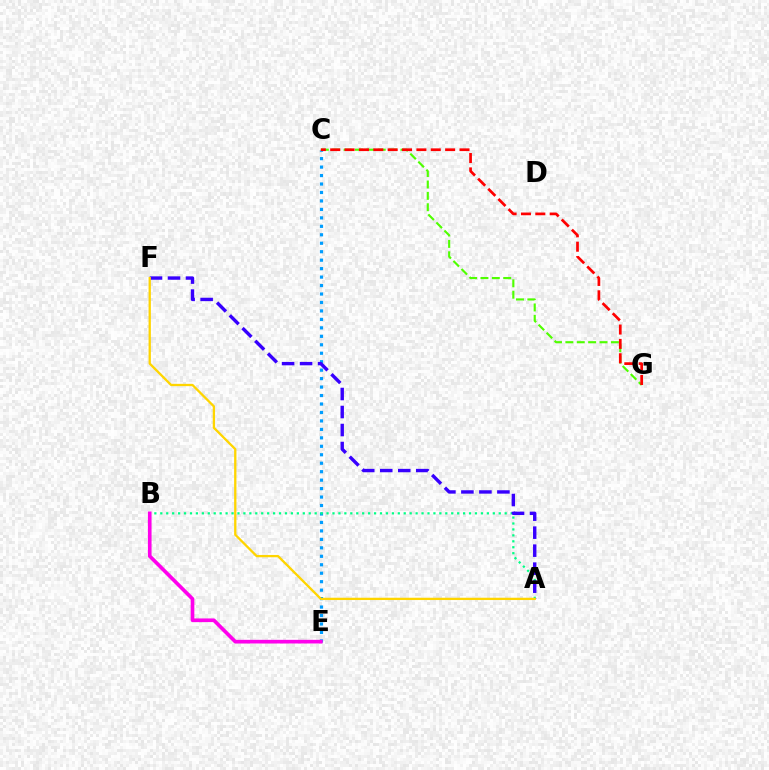{('C', 'E'): [{'color': '#009eff', 'line_style': 'dotted', 'thickness': 2.3}], ('A', 'B'): [{'color': '#00ff86', 'line_style': 'dotted', 'thickness': 1.61}], ('A', 'F'): [{'color': '#3700ff', 'line_style': 'dashed', 'thickness': 2.45}, {'color': '#ffd500', 'line_style': 'solid', 'thickness': 1.66}], ('C', 'G'): [{'color': '#4fff00', 'line_style': 'dashed', 'thickness': 1.55}, {'color': '#ff0000', 'line_style': 'dashed', 'thickness': 1.95}], ('B', 'E'): [{'color': '#ff00ed', 'line_style': 'solid', 'thickness': 2.64}]}